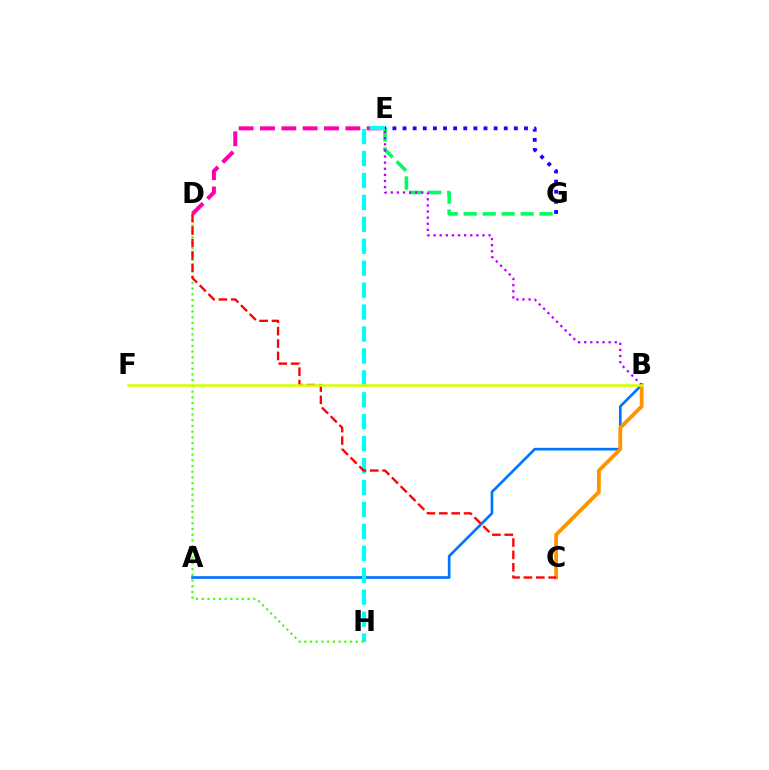{('D', 'E'): [{'color': '#ff00ac', 'line_style': 'dashed', 'thickness': 2.9}], ('E', 'G'): [{'color': '#00ff5c', 'line_style': 'dashed', 'thickness': 2.58}, {'color': '#2500ff', 'line_style': 'dotted', 'thickness': 2.75}], ('A', 'B'): [{'color': '#0074ff', 'line_style': 'solid', 'thickness': 1.92}], ('B', 'C'): [{'color': '#ff9400', 'line_style': 'solid', 'thickness': 2.74}], ('E', 'H'): [{'color': '#00fff6', 'line_style': 'dashed', 'thickness': 2.98}], ('B', 'E'): [{'color': '#b900ff', 'line_style': 'dotted', 'thickness': 1.66}], ('D', 'H'): [{'color': '#3dff00', 'line_style': 'dotted', 'thickness': 1.56}], ('C', 'D'): [{'color': '#ff0000', 'line_style': 'dashed', 'thickness': 1.68}], ('B', 'F'): [{'color': '#d1ff00', 'line_style': 'solid', 'thickness': 1.84}]}